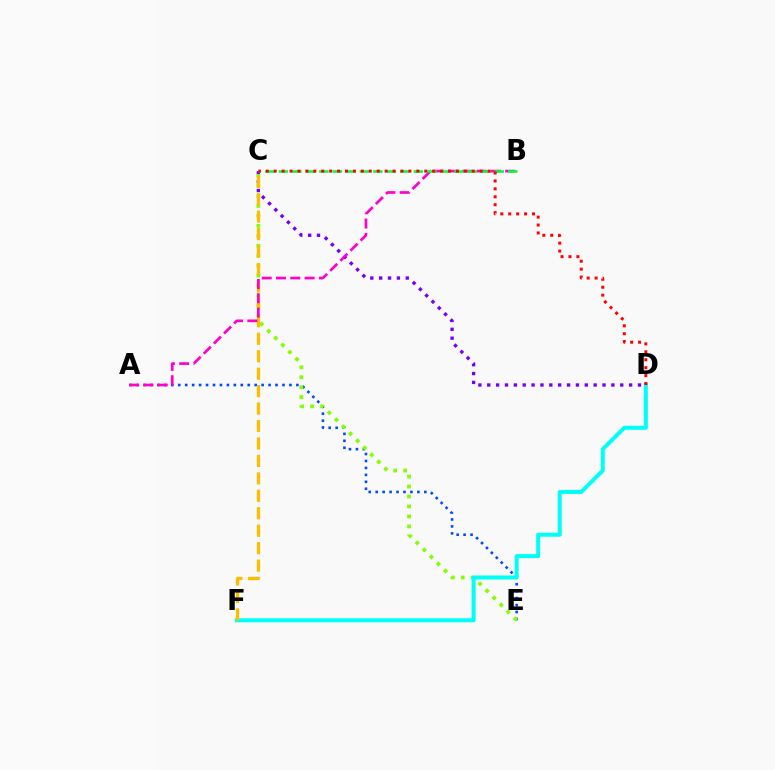{('A', 'E'): [{'color': '#004bff', 'line_style': 'dotted', 'thickness': 1.89}], ('C', 'D'): [{'color': '#7200ff', 'line_style': 'dotted', 'thickness': 2.41}, {'color': '#ff0000', 'line_style': 'dotted', 'thickness': 2.15}], ('C', 'E'): [{'color': '#84ff00', 'line_style': 'dotted', 'thickness': 2.71}], ('D', 'F'): [{'color': '#00fff6', 'line_style': 'solid', 'thickness': 2.89}], ('C', 'F'): [{'color': '#ffbd00', 'line_style': 'dashed', 'thickness': 2.37}], ('A', 'B'): [{'color': '#ff00cf', 'line_style': 'dashed', 'thickness': 1.94}], ('B', 'C'): [{'color': '#00ff39', 'line_style': 'dashed', 'thickness': 1.83}]}